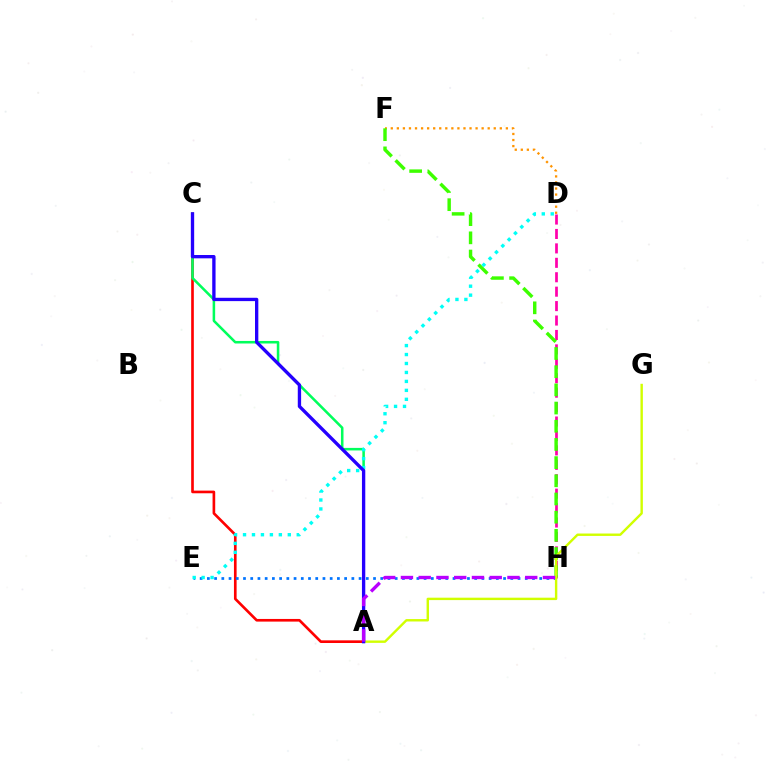{('D', 'H'): [{'color': '#ff00ac', 'line_style': 'dashed', 'thickness': 1.96}], ('A', 'C'): [{'color': '#ff0000', 'line_style': 'solid', 'thickness': 1.91}, {'color': '#00ff5c', 'line_style': 'solid', 'thickness': 1.83}, {'color': '#2500ff', 'line_style': 'solid', 'thickness': 2.4}], ('D', 'F'): [{'color': '#ff9400', 'line_style': 'dotted', 'thickness': 1.65}], ('E', 'H'): [{'color': '#0074ff', 'line_style': 'dotted', 'thickness': 1.96}], ('F', 'H'): [{'color': '#3dff00', 'line_style': 'dashed', 'thickness': 2.47}], ('A', 'G'): [{'color': '#d1ff00', 'line_style': 'solid', 'thickness': 1.73}], ('D', 'E'): [{'color': '#00fff6', 'line_style': 'dotted', 'thickness': 2.43}], ('A', 'H'): [{'color': '#b900ff', 'line_style': 'dashed', 'thickness': 2.41}]}